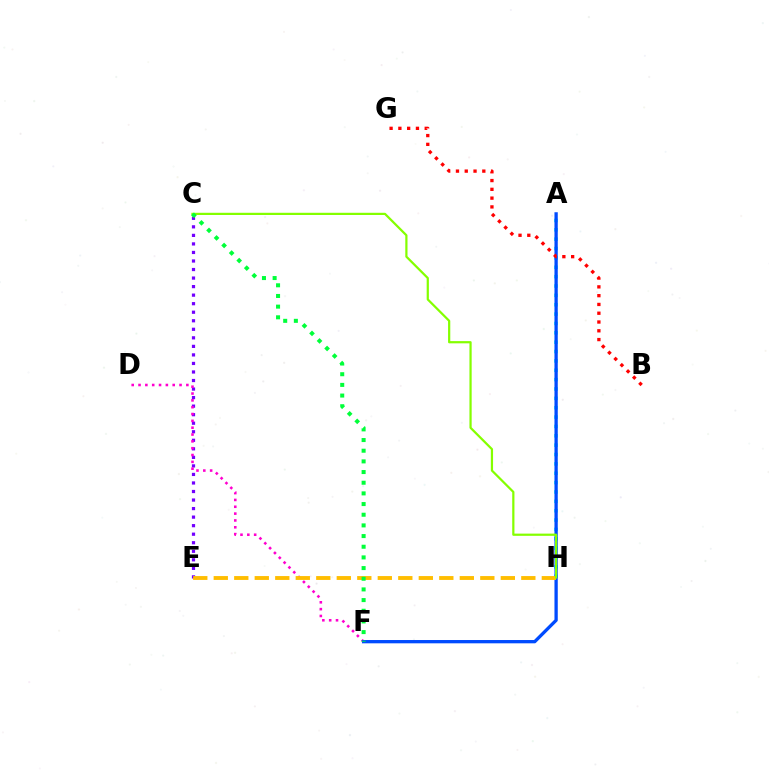{('C', 'E'): [{'color': '#7200ff', 'line_style': 'dotted', 'thickness': 2.32}], ('D', 'F'): [{'color': '#ff00cf', 'line_style': 'dotted', 'thickness': 1.86}], ('A', 'H'): [{'color': '#00fff6', 'line_style': 'dotted', 'thickness': 2.54}], ('A', 'F'): [{'color': '#004bff', 'line_style': 'solid', 'thickness': 2.37}], ('E', 'H'): [{'color': '#ffbd00', 'line_style': 'dashed', 'thickness': 2.79}], ('B', 'G'): [{'color': '#ff0000', 'line_style': 'dotted', 'thickness': 2.39}], ('C', 'H'): [{'color': '#84ff00', 'line_style': 'solid', 'thickness': 1.6}], ('C', 'F'): [{'color': '#00ff39', 'line_style': 'dotted', 'thickness': 2.9}]}